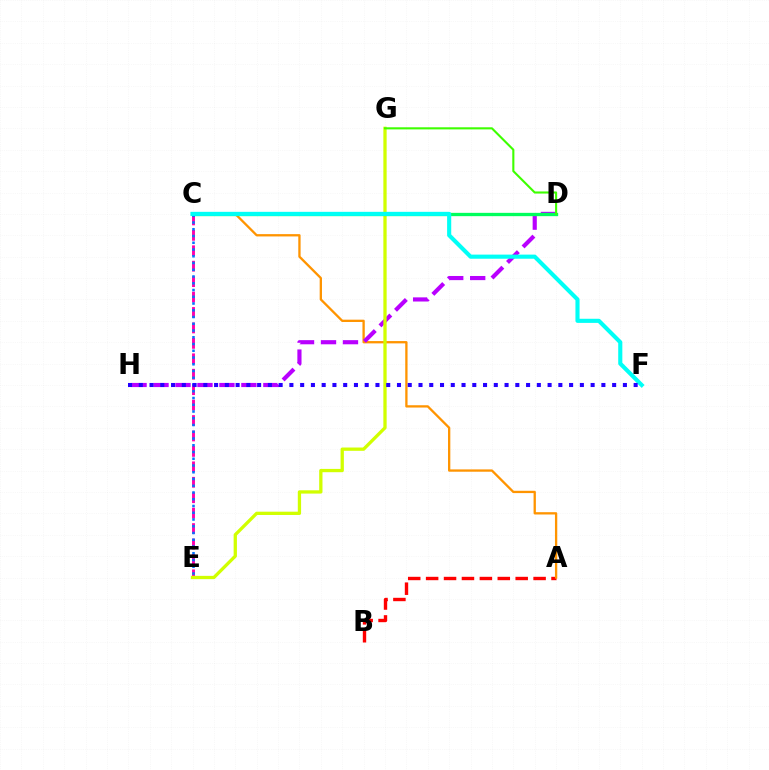{('A', 'B'): [{'color': '#ff0000', 'line_style': 'dashed', 'thickness': 2.43}], ('C', 'E'): [{'color': '#ff00ac', 'line_style': 'dashed', 'thickness': 2.1}, {'color': '#0074ff', 'line_style': 'dotted', 'thickness': 1.83}], ('A', 'C'): [{'color': '#ff9400', 'line_style': 'solid', 'thickness': 1.66}], ('D', 'H'): [{'color': '#b900ff', 'line_style': 'dashed', 'thickness': 2.98}], ('E', 'G'): [{'color': '#d1ff00', 'line_style': 'solid', 'thickness': 2.37}], ('C', 'D'): [{'color': '#00ff5c', 'line_style': 'solid', 'thickness': 2.39}], ('C', 'F'): [{'color': '#00fff6', 'line_style': 'solid', 'thickness': 2.97}], ('F', 'H'): [{'color': '#2500ff', 'line_style': 'dotted', 'thickness': 2.92}], ('D', 'G'): [{'color': '#3dff00', 'line_style': 'solid', 'thickness': 1.52}]}